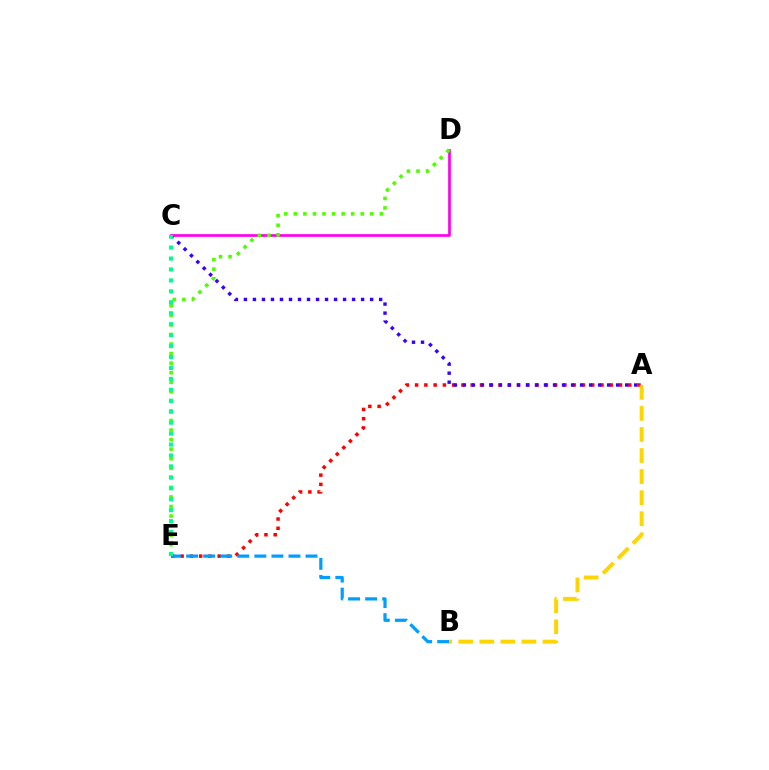{('A', 'E'): [{'color': '#ff0000', 'line_style': 'dotted', 'thickness': 2.52}], ('A', 'C'): [{'color': '#3700ff', 'line_style': 'dotted', 'thickness': 2.45}], ('C', 'D'): [{'color': '#ff00ed', 'line_style': 'solid', 'thickness': 1.95}], ('D', 'E'): [{'color': '#4fff00', 'line_style': 'dotted', 'thickness': 2.6}], ('A', 'B'): [{'color': '#ffd500', 'line_style': 'dashed', 'thickness': 2.86}], ('B', 'E'): [{'color': '#009eff', 'line_style': 'dashed', 'thickness': 2.32}], ('C', 'E'): [{'color': '#00ff86', 'line_style': 'dotted', 'thickness': 2.97}]}